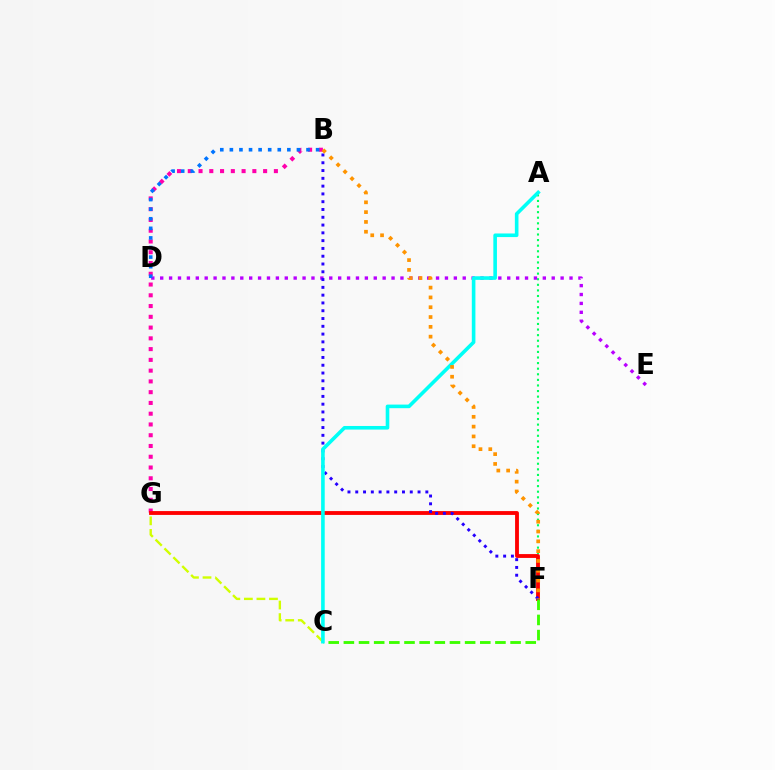{('B', 'G'): [{'color': '#ff00ac', 'line_style': 'dotted', 'thickness': 2.92}], ('A', 'F'): [{'color': '#00ff5c', 'line_style': 'dotted', 'thickness': 1.52}], ('D', 'E'): [{'color': '#b900ff', 'line_style': 'dotted', 'thickness': 2.42}], ('F', 'G'): [{'color': '#ff0000', 'line_style': 'solid', 'thickness': 2.77}], ('C', 'G'): [{'color': '#d1ff00', 'line_style': 'dashed', 'thickness': 1.7}], ('B', 'D'): [{'color': '#0074ff', 'line_style': 'dotted', 'thickness': 2.6}], ('B', 'F'): [{'color': '#2500ff', 'line_style': 'dotted', 'thickness': 2.12}, {'color': '#ff9400', 'line_style': 'dotted', 'thickness': 2.66}], ('C', 'F'): [{'color': '#3dff00', 'line_style': 'dashed', 'thickness': 2.06}], ('A', 'C'): [{'color': '#00fff6', 'line_style': 'solid', 'thickness': 2.6}]}